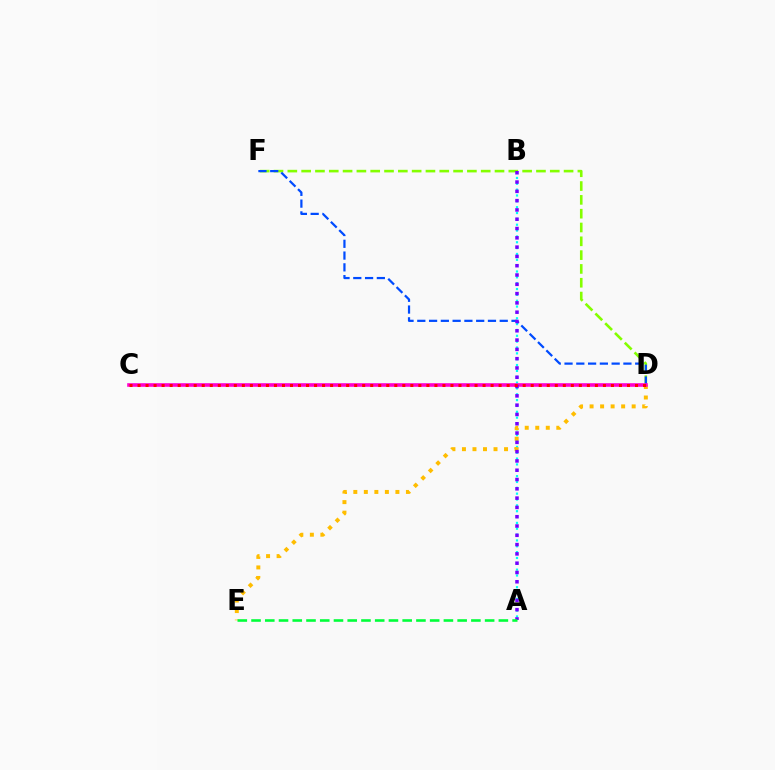{('A', 'B'): [{'color': '#00fff6', 'line_style': 'dotted', 'thickness': 1.59}, {'color': '#7200ff', 'line_style': 'dotted', 'thickness': 2.53}], ('D', 'F'): [{'color': '#84ff00', 'line_style': 'dashed', 'thickness': 1.88}, {'color': '#004bff', 'line_style': 'dashed', 'thickness': 1.6}], ('D', 'E'): [{'color': '#ffbd00', 'line_style': 'dotted', 'thickness': 2.86}], ('C', 'D'): [{'color': '#ff00cf', 'line_style': 'solid', 'thickness': 2.59}, {'color': '#ff0000', 'line_style': 'dotted', 'thickness': 2.18}], ('A', 'E'): [{'color': '#00ff39', 'line_style': 'dashed', 'thickness': 1.87}]}